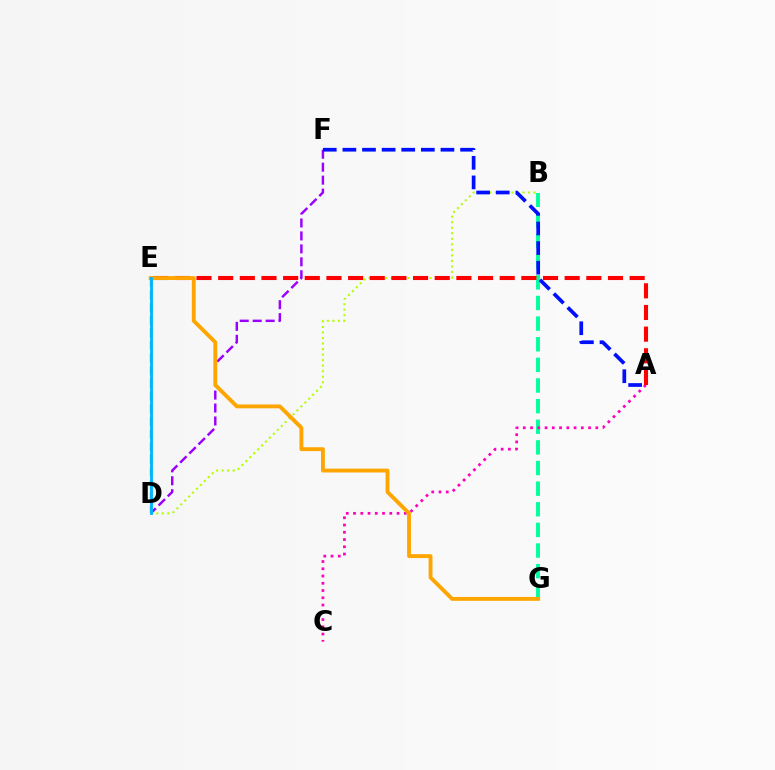{('B', 'D'): [{'color': '#b3ff00', 'line_style': 'dotted', 'thickness': 1.5}], ('B', 'G'): [{'color': '#00ff9d', 'line_style': 'dashed', 'thickness': 2.8}], ('A', 'C'): [{'color': '#ff00bd', 'line_style': 'dotted', 'thickness': 1.97}], ('A', 'E'): [{'color': '#ff0000', 'line_style': 'dashed', 'thickness': 2.94}], ('D', 'F'): [{'color': '#9b00ff', 'line_style': 'dashed', 'thickness': 1.76}], ('E', 'G'): [{'color': '#ffa500', 'line_style': 'solid', 'thickness': 2.78}], ('D', 'E'): [{'color': '#08ff00', 'line_style': 'dashed', 'thickness': 1.72}, {'color': '#00b5ff', 'line_style': 'solid', 'thickness': 2.05}], ('A', 'F'): [{'color': '#0010ff', 'line_style': 'dashed', 'thickness': 2.66}]}